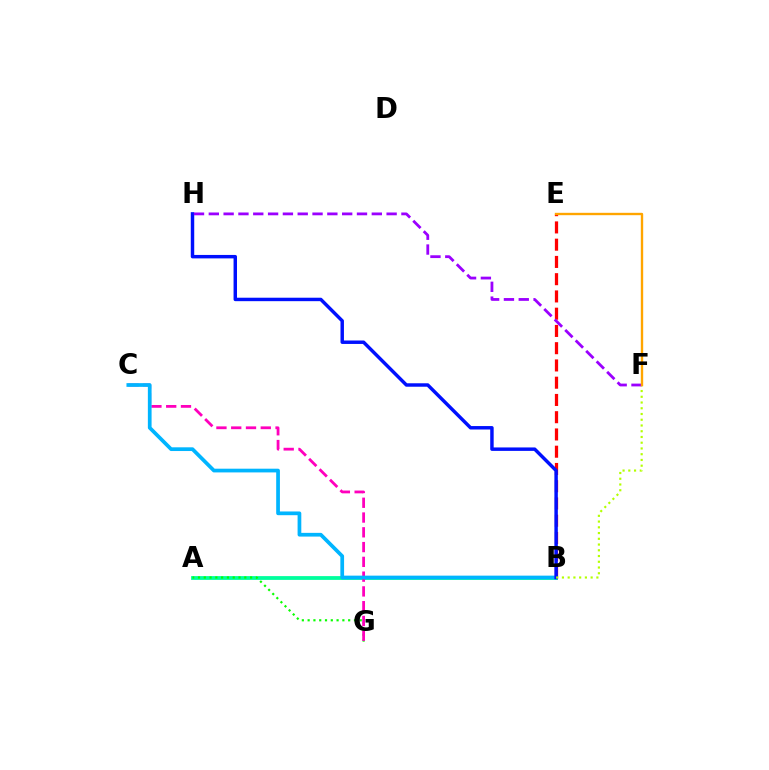{('A', 'B'): [{'color': '#00ff9d', 'line_style': 'solid', 'thickness': 2.72}], ('A', 'G'): [{'color': '#08ff00', 'line_style': 'dotted', 'thickness': 1.57}], ('C', 'G'): [{'color': '#ff00bd', 'line_style': 'dashed', 'thickness': 2.01}], ('B', 'E'): [{'color': '#ff0000', 'line_style': 'dashed', 'thickness': 2.34}], ('B', 'C'): [{'color': '#00b5ff', 'line_style': 'solid', 'thickness': 2.68}], ('B', 'H'): [{'color': '#0010ff', 'line_style': 'solid', 'thickness': 2.48}], ('B', 'F'): [{'color': '#b3ff00', 'line_style': 'dotted', 'thickness': 1.56}], ('F', 'H'): [{'color': '#9b00ff', 'line_style': 'dashed', 'thickness': 2.01}], ('E', 'F'): [{'color': '#ffa500', 'line_style': 'solid', 'thickness': 1.7}]}